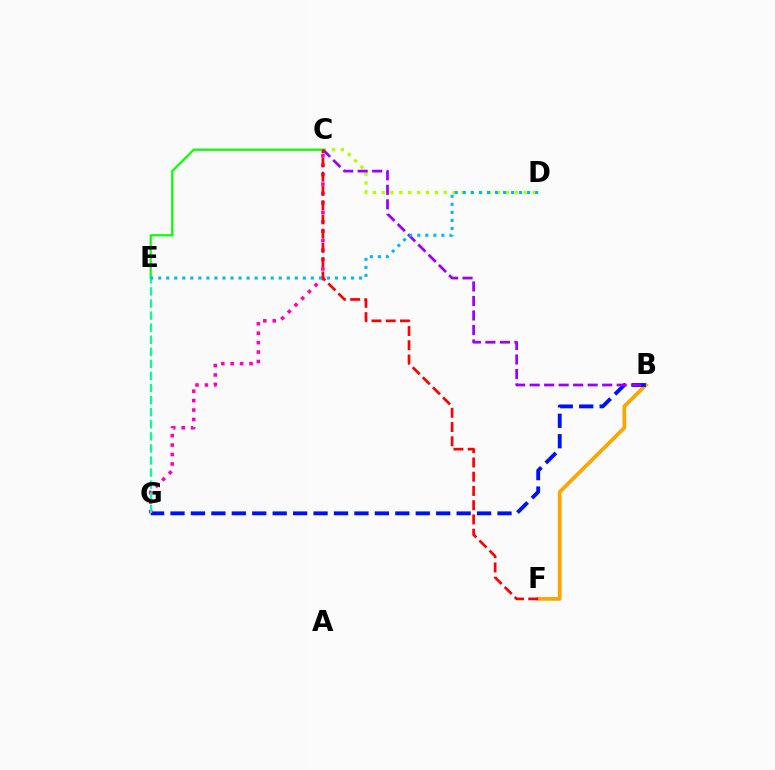{('C', 'G'): [{'color': '#ff00bd', 'line_style': 'dotted', 'thickness': 2.56}], ('B', 'F'): [{'color': '#ffa500', 'line_style': 'solid', 'thickness': 2.67}], ('B', 'G'): [{'color': '#0010ff', 'line_style': 'dashed', 'thickness': 2.78}], ('C', 'E'): [{'color': '#08ff00', 'line_style': 'solid', 'thickness': 1.59}], ('E', 'G'): [{'color': '#00ff9d', 'line_style': 'dashed', 'thickness': 1.64}], ('C', 'D'): [{'color': '#b3ff00', 'line_style': 'dotted', 'thickness': 2.41}], ('B', 'C'): [{'color': '#9b00ff', 'line_style': 'dashed', 'thickness': 1.97}], ('C', 'F'): [{'color': '#ff0000', 'line_style': 'dashed', 'thickness': 1.93}], ('D', 'E'): [{'color': '#00b5ff', 'line_style': 'dotted', 'thickness': 2.18}]}